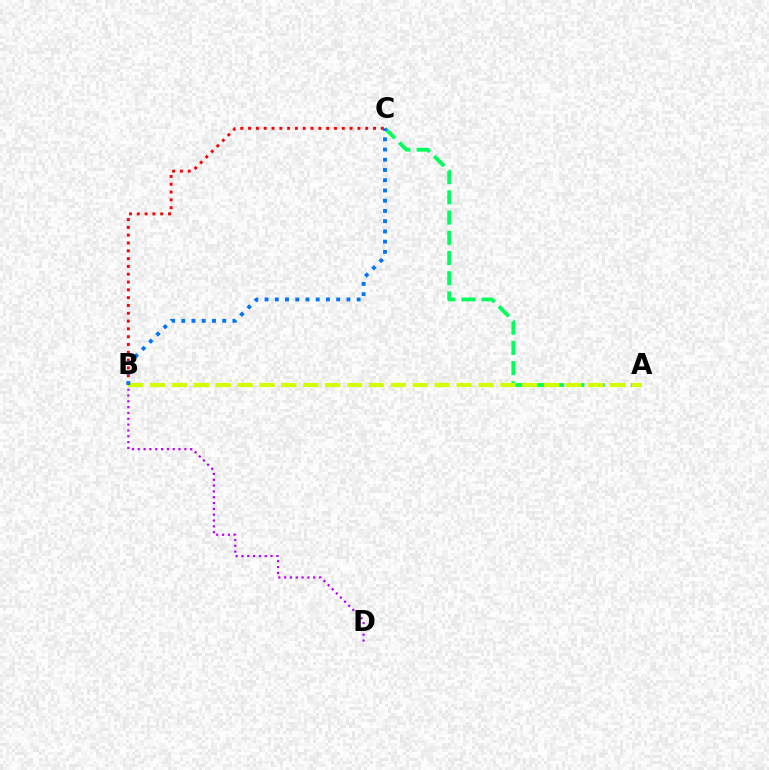{('B', 'D'): [{'color': '#b900ff', 'line_style': 'dotted', 'thickness': 1.58}], ('A', 'C'): [{'color': '#00ff5c', 'line_style': 'dashed', 'thickness': 2.75}], ('A', 'B'): [{'color': '#d1ff00', 'line_style': 'dashed', 'thickness': 2.97}], ('B', 'C'): [{'color': '#ff0000', 'line_style': 'dotted', 'thickness': 2.12}, {'color': '#0074ff', 'line_style': 'dotted', 'thickness': 2.78}]}